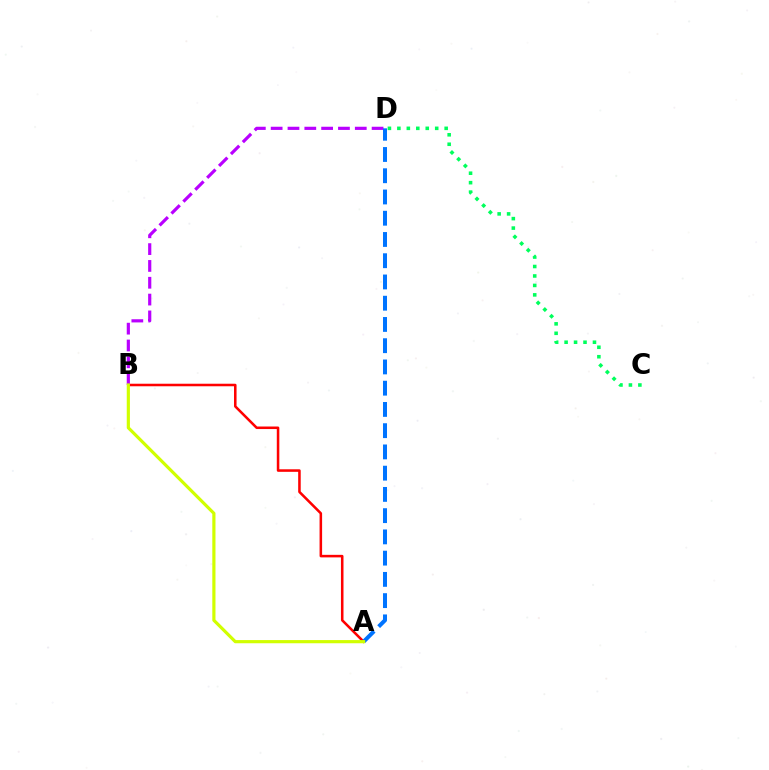{('A', 'B'): [{'color': '#ff0000', 'line_style': 'solid', 'thickness': 1.83}, {'color': '#d1ff00', 'line_style': 'solid', 'thickness': 2.29}], ('B', 'D'): [{'color': '#b900ff', 'line_style': 'dashed', 'thickness': 2.29}], ('A', 'D'): [{'color': '#0074ff', 'line_style': 'dashed', 'thickness': 2.89}], ('C', 'D'): [{'color': '#00ff5c', 'line_style': 'dotted', 'thickness': 2.57}]}